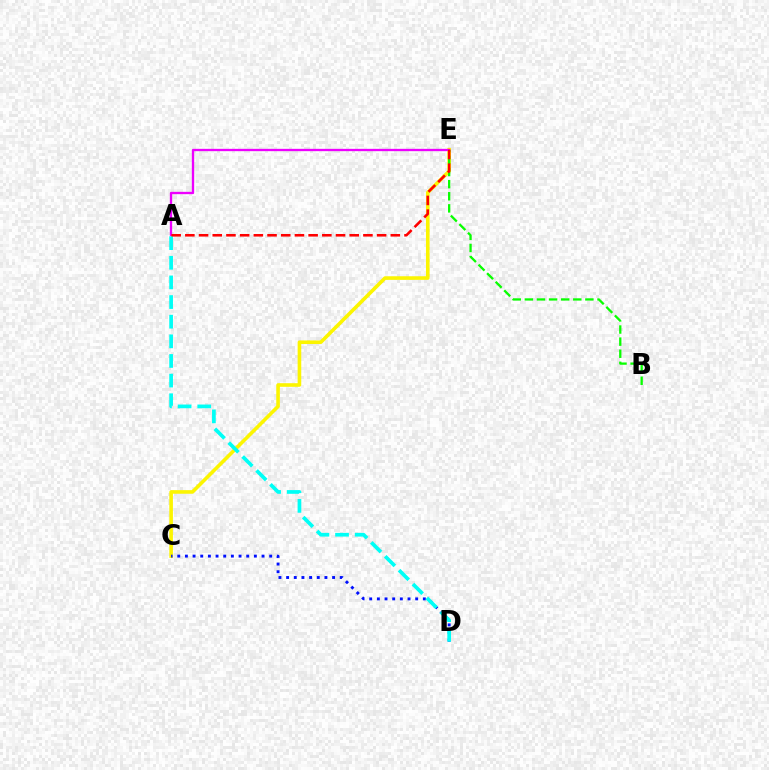{('C', 'E'): [{'color': '#fcf500', 'line_style': 'solid', 'thickness': 2.6}], ('B', 'E'): [{'color': '#08ff00', 'line_style': 'dashed', 'thickness': 1.64}], ('C', 'D'): [{'color': '#0010ff', 'line_style': 'dotted', 'thickness': 2.08}], ('A', 'E'): [{'color': '#ee00ff', 'line_style': 'solid', 'thickness': 1.67}, {'color': '#ff0000', 'line_style': 'dashed', 'thickness': 1.86}], ('A', 'D'): [{'color': '#00fff6', 'line_style': 'dashed', 'thickness': 2.67}]}